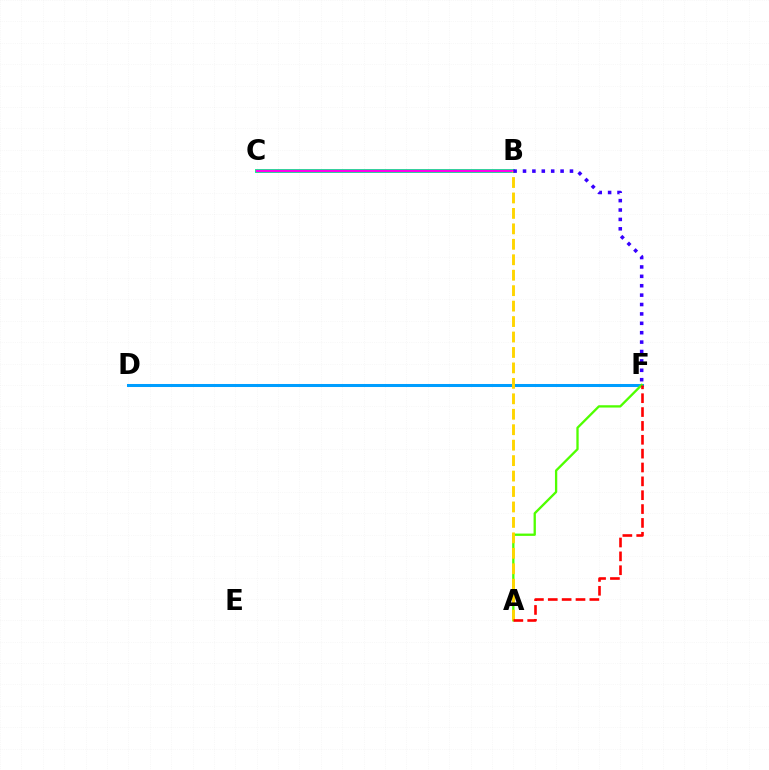{('B', 'C'): [{'color': '#00ff86', 'line_style': 'solid', 'thickness': 2.82}, {'color': '#ff00ed', 'line_style': 'solid', 'thickness': 1.7}], ('D', 'F'): [{'color': '#009eff', 'line_style': 'solid', 'thickness': 2.18}], ('A', 'F'): [{'color': '#4fff00', 'line_style': 'solid', 'thickness': 1.66}, {'color': '#ff0000', 'line_style': 'dashed', 'thickness': 1.88}], ('A', 'B'): [{'color': '#ffd500', 'line_style': 'dashed', 'thickness': 2.1}], ('B', 'F'): [{'color': '#3700ff', 'line_style': 'dotted', 'thickness': 2.55}]}